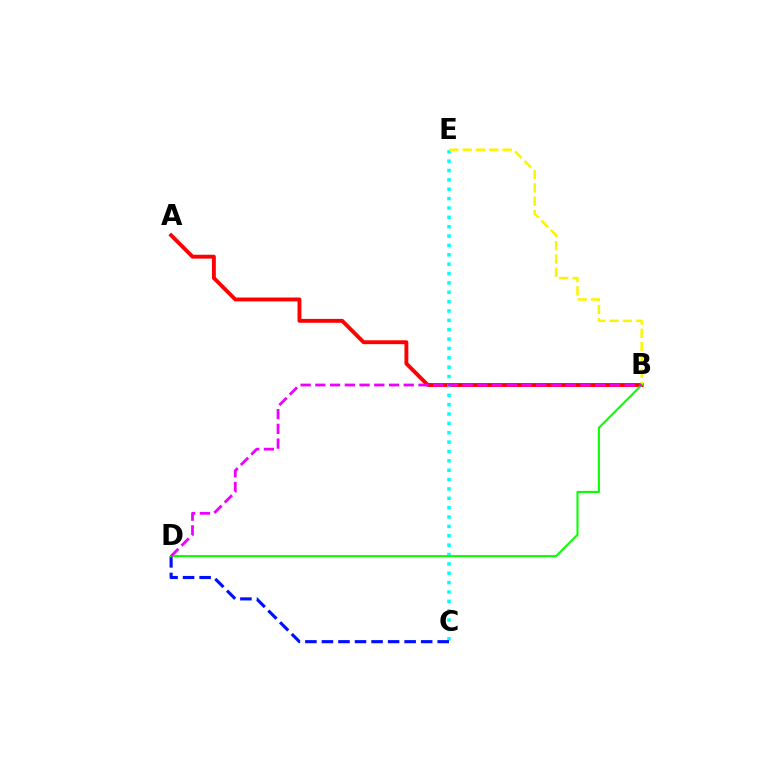{('A', 'B'): [{'color': '#ff0000', 'line_style': 'solid', 'thickness': 2.79}], ('C', 'E'): [{'color': '#00fff6', 'line_style': 'dotted', 'thickness': 2.54}], ('C', 'D'): [{'color': '#0010ff', 'line_style': 'dashed', 'thickness': 2.25}], ('B', 'E'): [{'color': '#fcf500', 'line_style': 'dashed', 'thickness': 1.81}], ('B', 'D'): [{'color': '#08ff00', 'line_style': 'solid', 'thickness': 1.5}, {'color': '#ee00ff', 'line_style': 'dashed', 'thickness': 2.0}]}